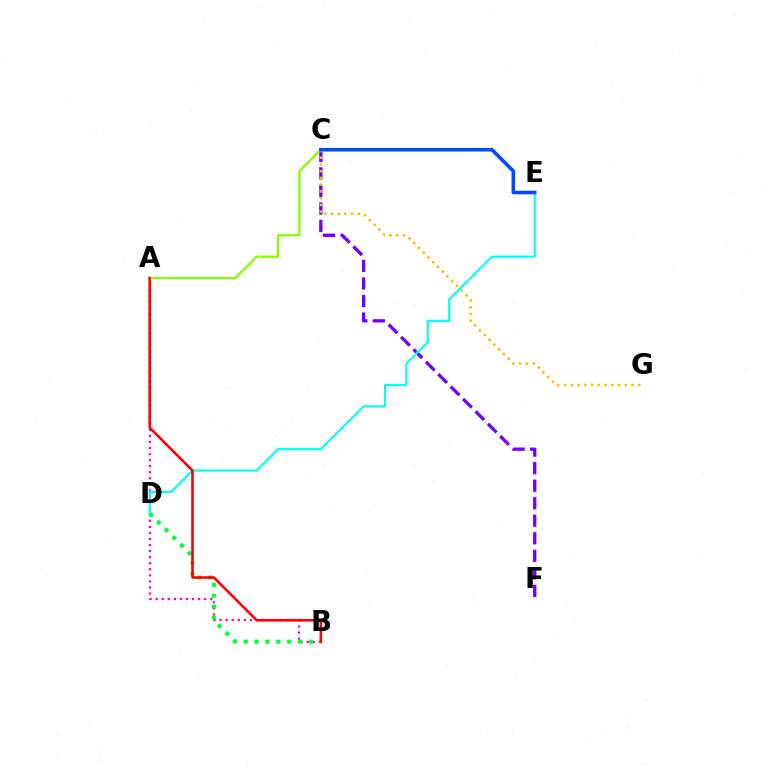{('C', 'F'): [{'color': '#7200ff', 'line_style': 'dashed', 'thickness': 2.38}], ('A', 'B'): [{'color': '#ff00cf', 'line_style': 'dotted', 'thickness': 1.65}, {'color': '#ff0000', 'line_style': 'solid', 'thickness': 1.85}], ('B', 'D'): [{'color': '#00ff39', 'line_style': 'dotted', 'thickness': 2.95}], ('A', 'C'): [{'color': '#84ff00', 'line_style': 'solid', 'thickness': 1.64}], ('C', 'G'): [{'color': '#ffbd00', 'line_style': 'dotted', 'thickness': 1.83}], ('D', 'E'): [{'color': '#00fff6', 'line_style': 'solid', 'thickness': 1.55}], ('C', 'E'): [{'color': '#004bff', 'line_style': 'solid', 'thickness': 2.59}]}